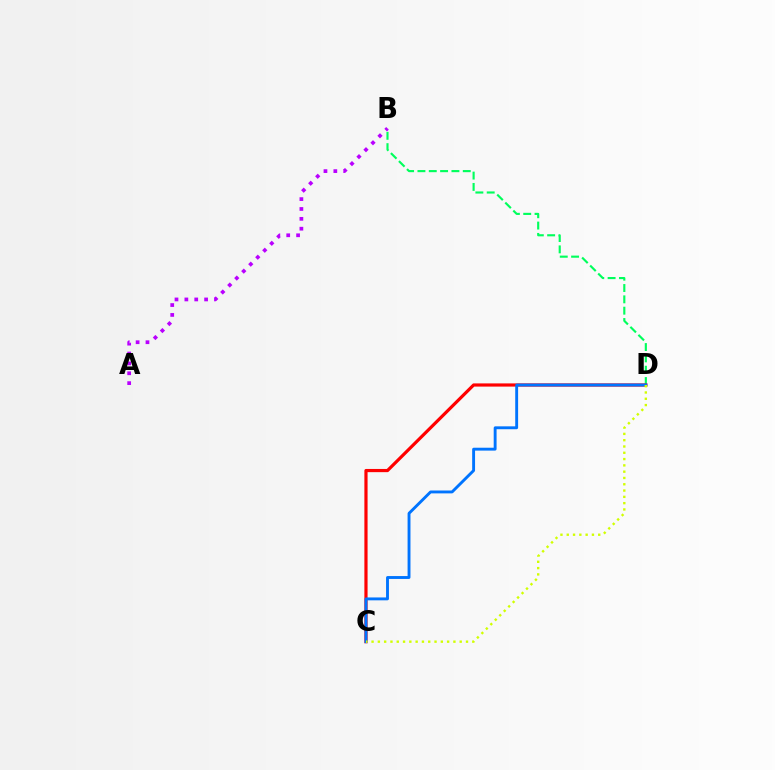{('B', 'D'): [{'color': '#00ff5c', 'line_style': 'dashed', 'thickness': 1.54}], ('C', 'D'): [{'color': '#ff0000', 'line_style': 'solid', 'thickness': 2.3}, {'color': '#0074ff', 'line_style': 'solid', 'thickness': 2.08}, {'color': '#d1ff00', 'line_style': 'dotted', 'thickness': 1.71}], ('A', 'B'): [{'color': '#b900ff', 'line_style': 'dotted', 'thickness': 2.68}]}